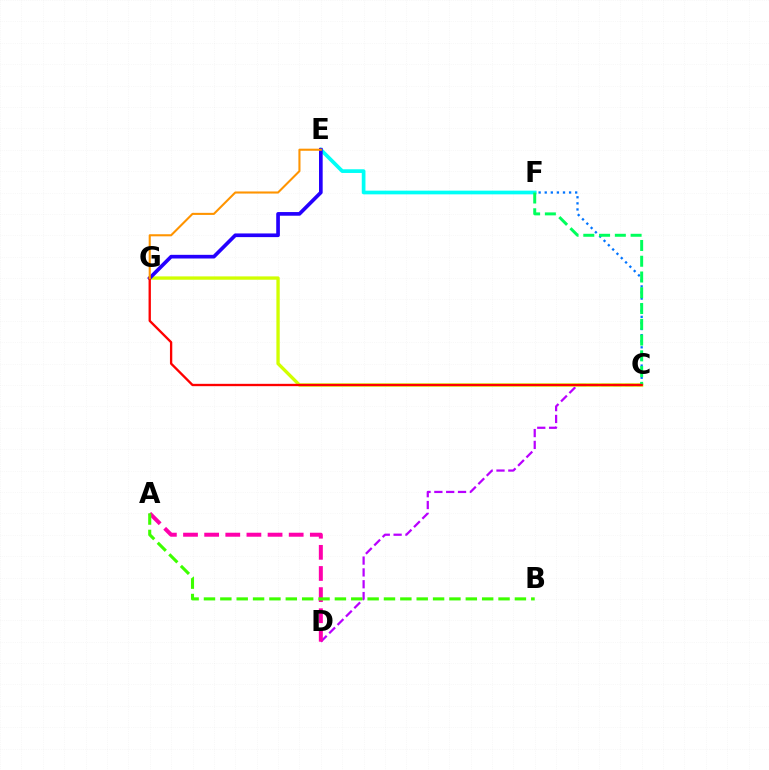{('E', 'F'): [{'color': '#00fff6', 'line_style': 'solid', 'thickness': 2.66}], ('C', 'D'): [{'color': '#b900ff', 'line_style': 'dashed', 'thickness': 1.61}], ('A', 'D'): [{'color': '#ff00ac', 'line_style': 'dashed', 'thickness': 2.87}], ('C', 'G'): [{'color': '#d1ff00', 'line_style': 'solid', 'thickness': 2.4}, {'color': '#ff0000', 'line_style': 'solid', 'thickness': 1.68}], ('A', 'B'): [{'color': '#3dff00', 'line_style': 'dashed', 'thickness': 2.22}], ('C', 'F'): [{'color': '#0074ff', 'line_style': 'dotted', 'thickness': 1.65}, {'color': '#00ff5c', 'line_style': 'dashed', 'thickness': 2.14}], ('E', 'G'): [{'color': '#2500ff', 'line_style': 'solid', 'thickness': 2.64}, {'color': '#ff9400', 'line_style': 'solid', 'thickness': 1.5}]}